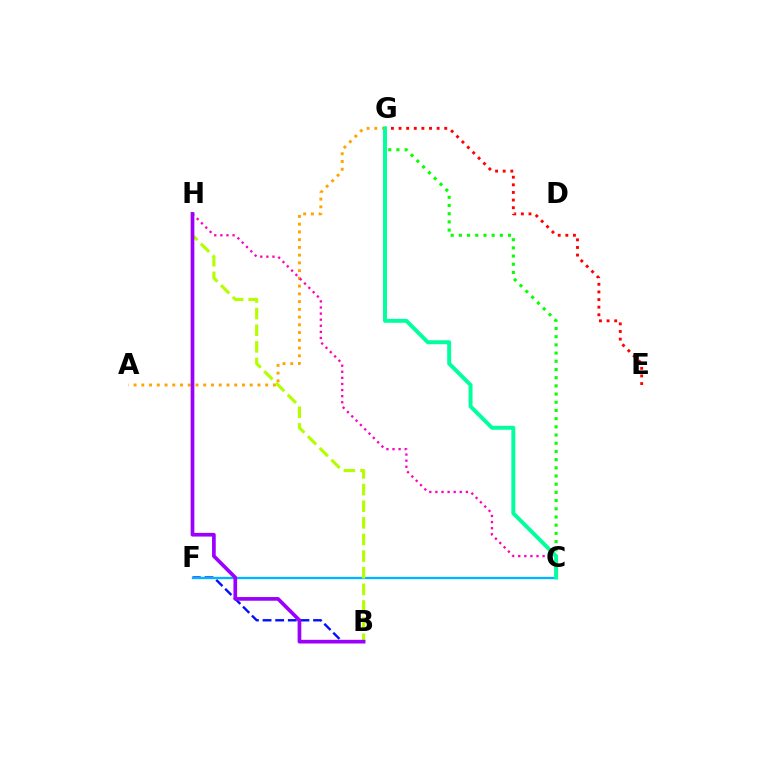{('C', 'G'): [{'color': '#08ff00', 'line_style': 'dotted', 'thickness': 2.23}, {'color': '#00ff9d', 'line_style': 'solid', 'thickness': 2.83}], ('A', 'G'): [{'color': '#ffa500', 'line_style': 'dotted', 'thickness': 2.1}], ('E', 'G'): [{'color': '#ff0000', 'line_style': 'dotted', 'thickness': 2.07}], ('B', 'F'): [{'color': '#0010ff', 'line_style': 'dashed', 'thickness': 1.72}], ('C', 'F'): [{'color': '#00b5ff', 'line_style': 'solid', 'thickness': 1.68}], ('B', 'H'): [{'color': '#b3ff00', 'line_style': 'dashed', 'thickness': 2.26}, {'color': '#9b00ff', 'line_style': 'solid', 'thickness': 2.65}], ('C', 'H'): [{'color': '#ff00bd', 'line_style': 'dotted', 'thickness': 1.66}]}